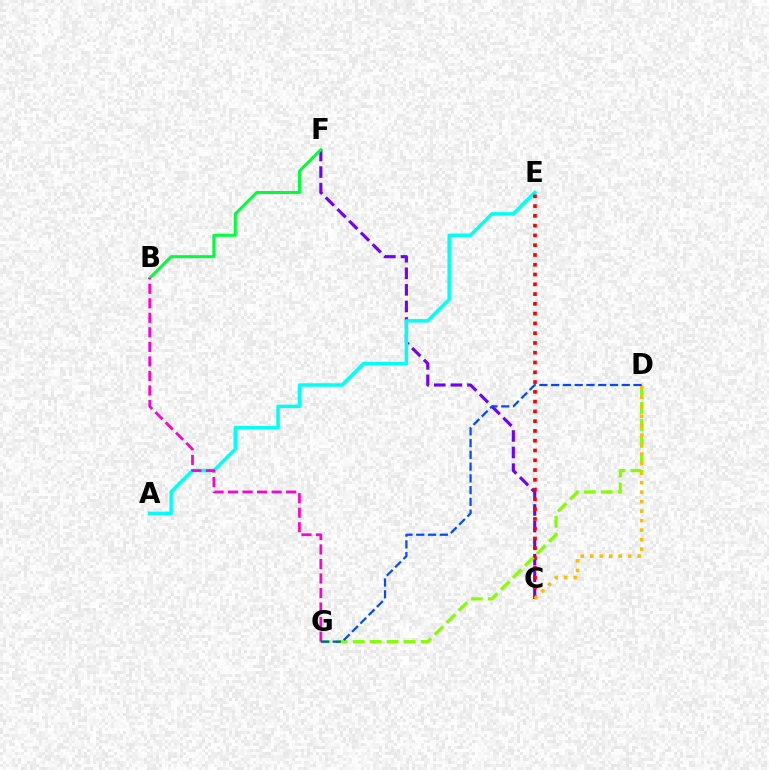{('C', 'F'): [{'color': '#7200ff', 'line_style': 'dashed', 'thickness': 2.25}], ('A', 'E'): [{'color': '#00fff6', 'line_style': 'solid', 'thickness': 2.5}], ('B', 'F'): [{'color': '#00ff39', 'line_style': 'solid', 'thickness': 2.16}], ('C', 'E'): [{'color': '#ff0000', 'line_style': 'dotted', 'thickness': 2.66}], ('D', 'G'): [{'color': '#84ff00', 'line_style': 'dashed', 'thickness': 2.31}, {'color': '#004bff', 'line_style': 'dashed', 'thickness': 1.6}], ('B', 'G'): [{'color': '#ff00cf', 'line_style': 'dashed', 'thickness': 1.97}], ('C', 'D'): [{'color': '#ffbd00', 'line_style': 'dotted', 'thickness': 2.58}]}